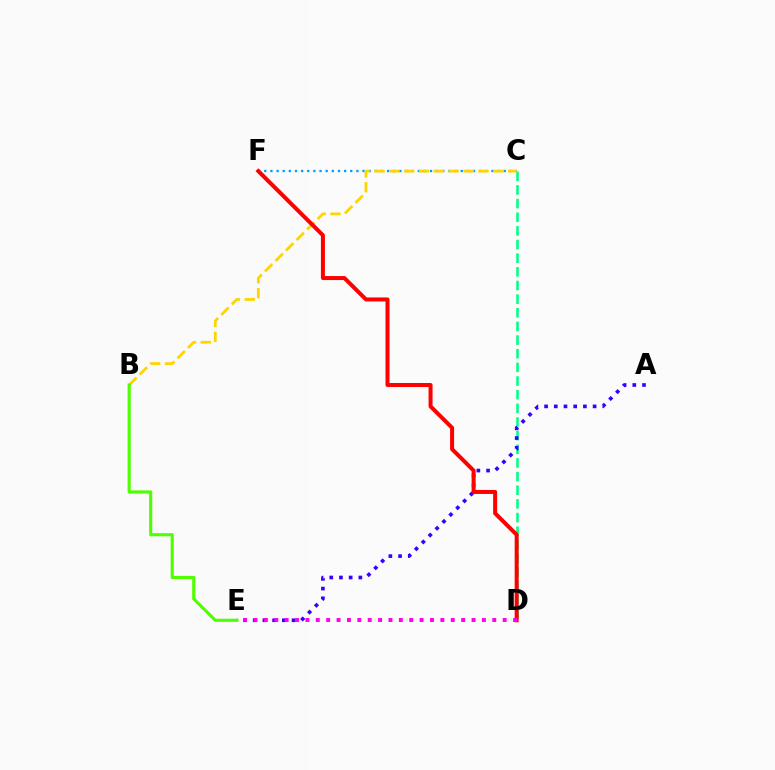{('C', 'F'): [{'color': '#009eff', 'line_style': 'dotted', 'thickness': 1.67}], ('C', 'D'): [{'color': '#00ff86', 'line_style': 'dashed', 'thickness': 1.85}], ('A', 'E'): [{'color': '#3700ff', 'line_style': 'dotted', 'thickness': 2.64}], ('B', 'C'): [{'color': '#ffd500', 'line_style': 'dashed', 'thickness': 2.02}], ('D', 'F'): [{'color': '#ff0000', 'line_style': 'solid', 'thickness': 2.88}], ('D', 'E'): [{'color': '#ff00ed', 'line_style': 'dotted', 'thickness': 2.82}], ('B', 'E'): [{'color': '#4fff00', 'line_style': 'solid', 'thickness': 2.25}]}